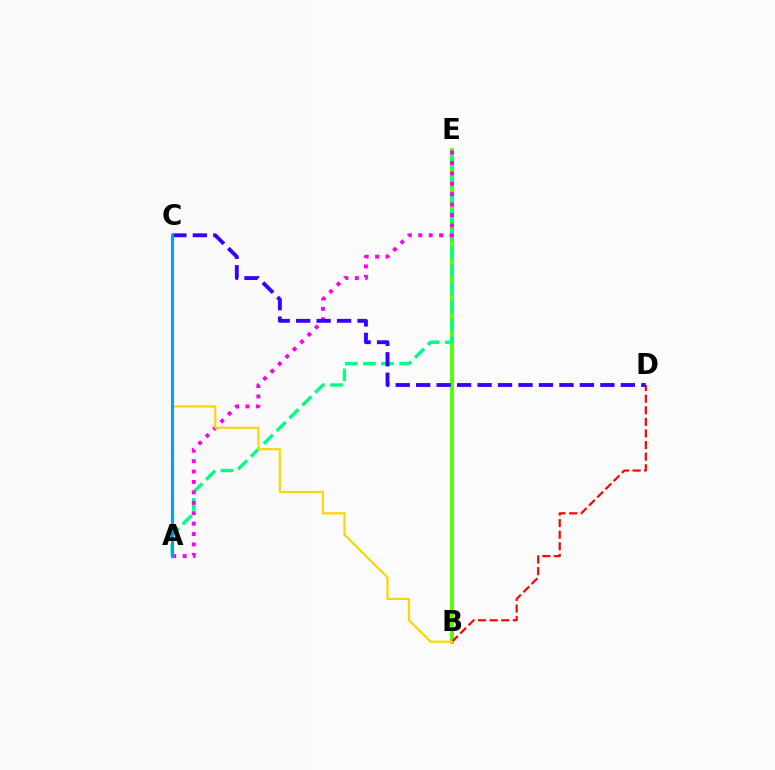{('B', 'E'): [{'color': '#4fff00', 'line_style': 'solid', 'thickness': 2.75}], ('A', 'E'): [{'color': '#00ff86', 'line_style': 'dashed', 'thickness': 2.46}, {'color': '#ff00ed', 'line_style': 'dotted', 'thickness': 2.83}], ('B', 'D'): [{'color': '#ff0000', 'line_style': 'dashed', 'thickness': 1.57}], ('B', 'C'): [{'color': '#ffd500', 'line_style': 'solid', 'thickness': 1.57}], ('C', 'D'): [{'color': '#3700ff', 'line_style': 'dashed', 'thickness': 2.78}], ('A', 'C'): [{'color': '#009eff', 'line_style': 'solid', 'thickness': 2.24}]}